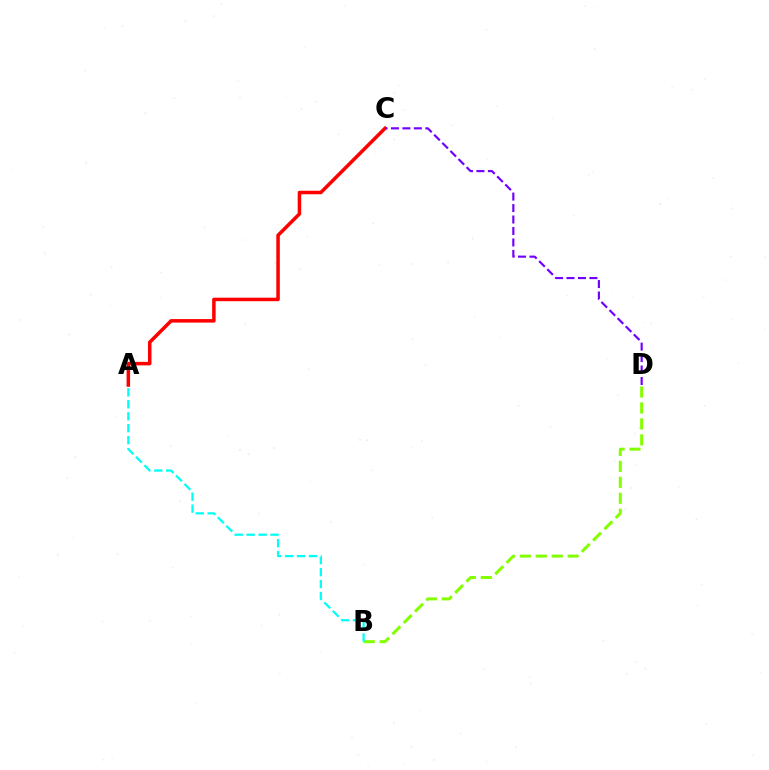{('B', 'D'): [{'color': '#84ff00', 'line_style': 'dashed', 'thickness': 2.17}], ('A', 'C'): [{'color': '#ff0000', 'line_style': 'solid', 'thickness': 2.53}], ('C', 'D'): [{'color': '#7200ff', 'line_style': 'dashed', 'thickness': 1.56}], ('A', 'B'): [{'color': '#00fff6', 'line_style': 'dashed', 'thickness': 1.62}]}